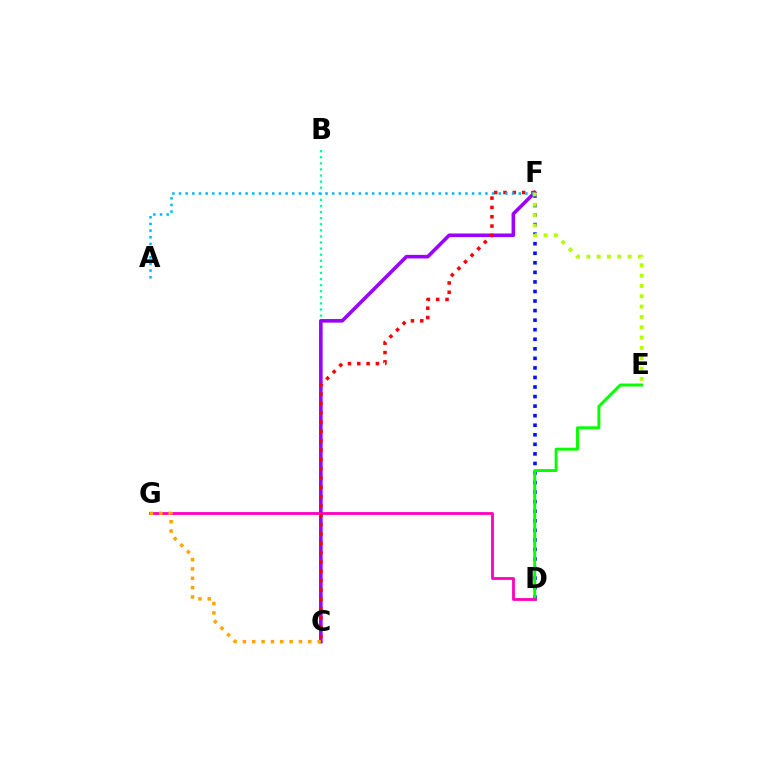{('D', 'F'): [{'color': '#0010ff', 'line_style': 'dotted', 'thickness': 2.6}], ('B', 'C'): [{'color': '#00ff9d', 'line_style': 'dotted', 'thickness': 1.65}], ('C', 'F'): [{'color': '#9b00ff', 'line_style': 'solid', 'thickness': 2.58}, {'color': '#ff0000', 'line_style': 'dotted', 'thickness': 2.53}], ('D', 'E'): [{'color': '#08ff00', 'line_style': 'solid', 'thickness': 2.12}], ('D', 'G'): [{'color': '#ff00bd', 'line_style': 'solid', 'thickness': 2.02}], ('A', 'F'): [{'color': '#00b5ff', 'line_style': 'dotted', 'thickness': 1.81}], ('E', 'F'): [{'color': '#b3ff00', 'line_style': 'dotted', 'thickness': 2.81}], ('C', 'G'): [{'color': '#ffa500', 'line_style': 'dotted', 'thickness': 2.54}]}